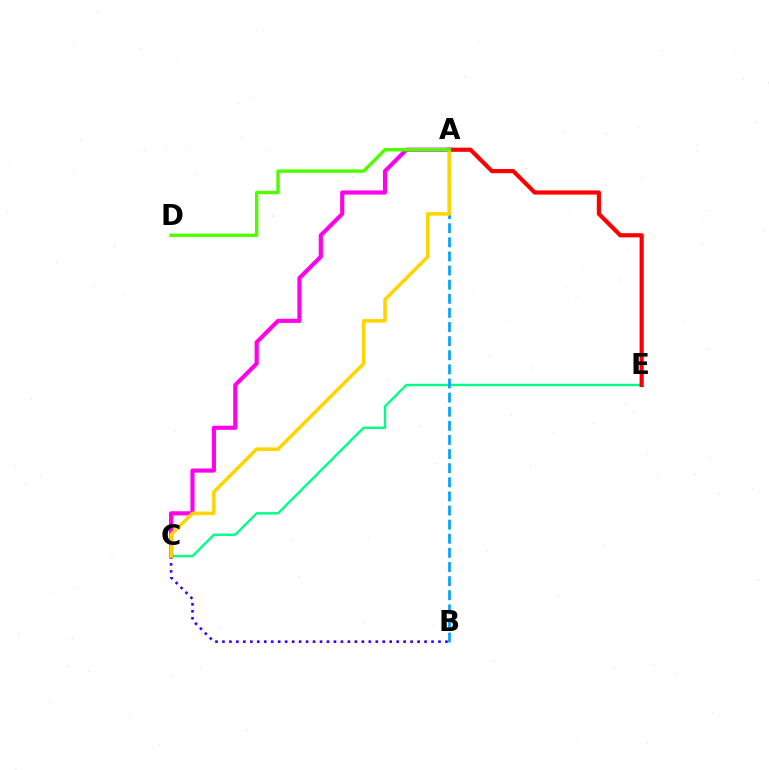{('C', 'E'): [{'color': '#00ff86', 'line_style': 'solid', 'thickness': 1.71}], ('A', 'C'): [{'color': '#ff00ed', 'line_style': 'solid', 'thickness': 2.98}, {'color': '#ffd500', 'line_style': 'solid', 'thickness': 2.56}], ('A', 'B'): [{'color': '#009eff', 'line_style': 'dashed', 'thickness': 1.92}], ('A', 'E'): [{'color': '#ff0000', 'line_style': 'solid', 'thickness': 3.0}], ('B', 'C'): [{'color': '#3700ff', 'line_style': 'dotted', 'thickness': 1.89}], ('A', 'D'): [{'color': '#4fff00', 'line_style': 'solid', 'thickness': 2.46}]}